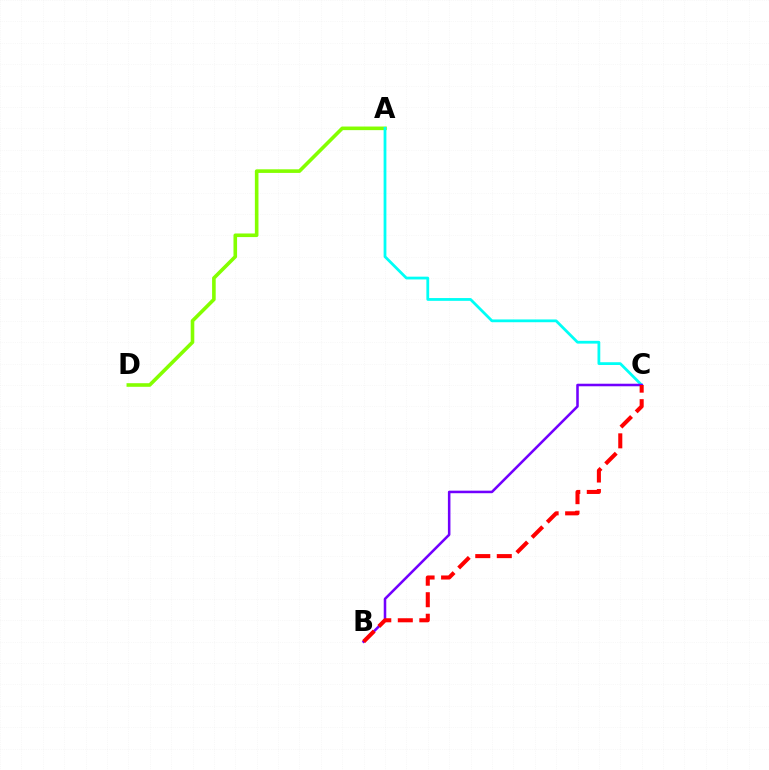{('A', 'D'): [{'color': '#84ff00', 'line_style': 'solid', 'thickness': 2.59}], ('A', 'C'): [{'color': '#00fff6', 'line_style': 'solid', 'thickness': 2.0}], ('B', 'C'): [{'color': '#7200ff', 'line_style': 'solid', 'thickness': 1.83}, {'color': '#ff0000', 'line_style': 'dashed', 'thickness': 2.92}]}